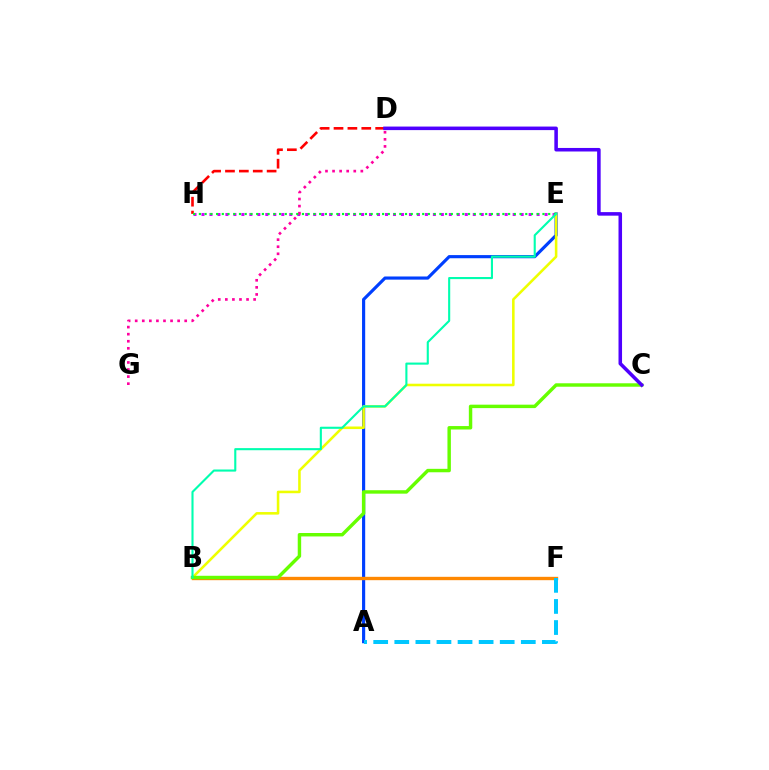{('A', 'E'): [{'color': '#003fff', 'line_style': 'solid', 'thickness': 2.27}], ('B', 'F'): [{'color': '#ff8800', 'line_style': 'solid', 'thickness': 2.42}], ('B', 'E'): [{'color': '#eeff00', 'line_style': 'solid', 'thickness': 1.85}, {'color': '#00ffaf', 'line_style': 'solid', 'thickness': 1.52}], ('A', 'F'): [{'color': '#00c7ff', 'line_style': 'dashed', 'thickness': 2.86}], ('E', 'H'): [{'color': '#d600ff', 'line_style': 'dotted', 'thickness': 2.17}, {'color': '#00ff27', 'line_style': 'dotted', 'thickness': 1.56}], ('D', 'H'): [{'color': '#ff0000', 'line_style': 'dashed', 'thickness': 1.89}], ('D', 'G'): [{'color': '#ff00a0', 'line_style': 'dotted', 'thickness': 1.92}], ('B', 'C'): [{'color': '#66ff00', 'line_style': 'solid', 'thickness': 2.47}], ('C', 'D'): [{'color': '#4f00ff', 'line_style': 'solid', 'thickness': 2.55}]}